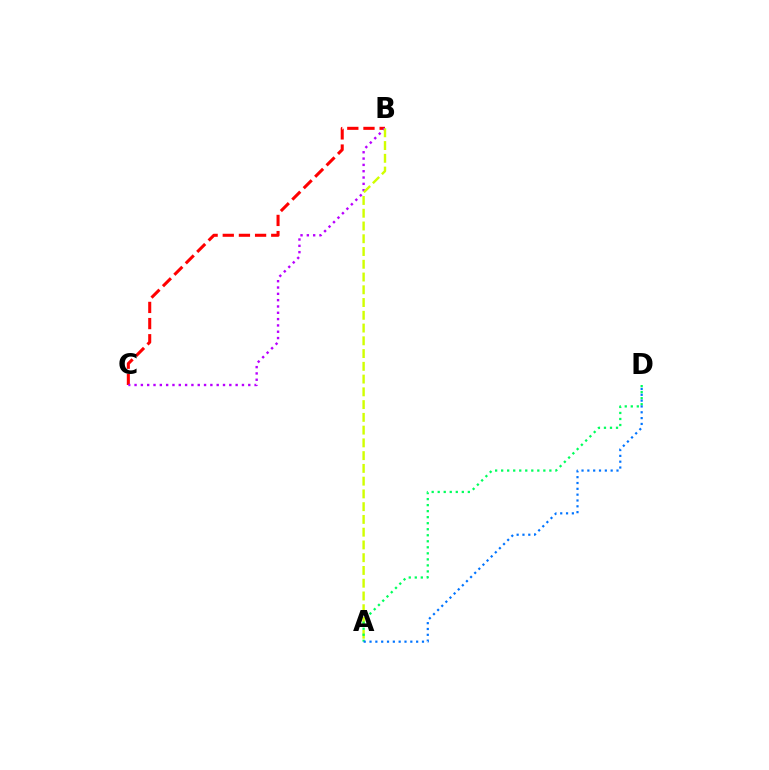{('B', 'C'): [{'color': '#ff0000', 'line_style': 'dashed', 'thickness': 2.2}, {'color': '#b900ff', 'line_style': 'dotted', 'thickness': 1.72}], ('A', 'B'): [{'color': '#d1ff00', 'line_style': 'dashed', 'thickness': 1.73}], ('A', 'D'): [{'color': '#00ff5c', 'line_style': 'dotted', 'thickness': 1.64}, {'color': '#0074ff', 'line_style': 'dotted', 'thickness': 1.58}]}